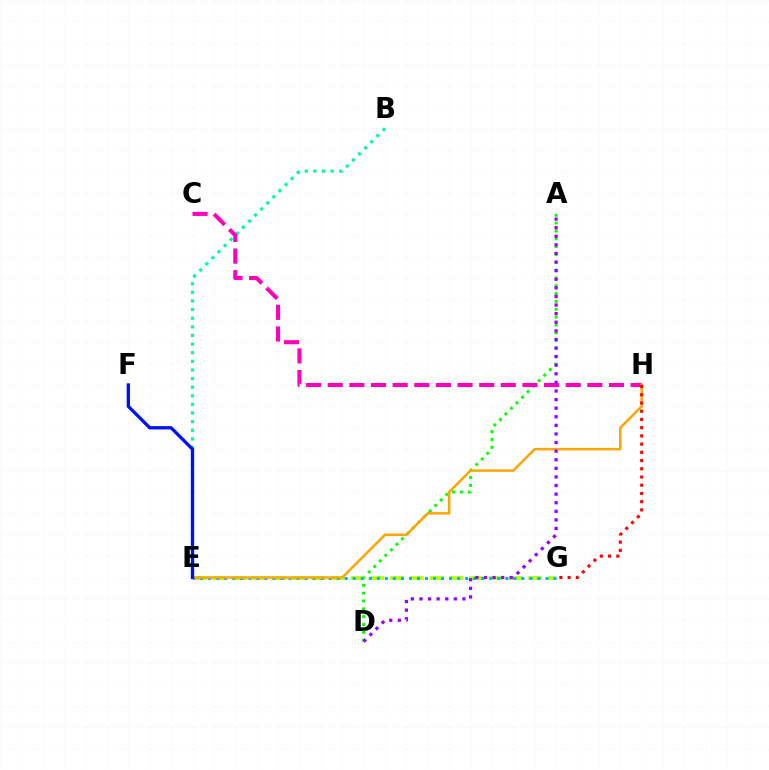{('A', 'D'): [{'color': '#08ff00', 'line_style': 'dotted', 'thickness': 2.13}, {'color': '#9b00ff', 'line_style': 'dotted', 'thickness': 2.34}], ('E', 'G'): [{'color': '#b3ff00', 'line_style': 'dashed', 'thickness': 2.68}, {'color': '#00b5ff', 'line_style': 'dotted', 'thickness': 2.18}], ('B', 'E'): [{'color': '#00ff9d', 'line_style': 'dotted', 'thickness': 2.34}], ('C', 'H'): [{'color': '#ff00bd', 'line_style': 'dashed', 'thickness': 2.94}], ('E', 'H'): [{'color': '#ffa500', 'line_style': 'solid', 'thickness': 1.79}], ('G', 'H'): [{'color': '#ff0000', 'line_style': 'dotted', 'thickness': 2.23}], ('E', 'F'): [{'color': '#0010ff', 'line_style': 'solid', 'thickness': 2.38}]}